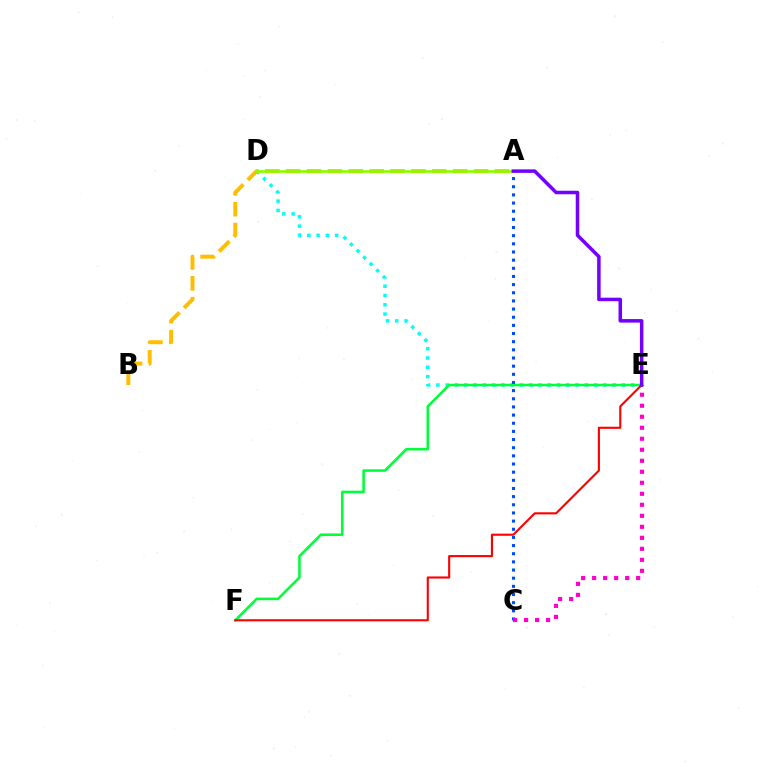{('D', 'E'): [{'color': '#00fff6', 'line_style': 'dotted', 'thickness': 2.52}], ('E', 'F'): [{'color': '#00ff39', 'line_style': 'solid', 'thickness': 1.85}, {'color': '#ff0000', 'line_style': 'solid', 'thickness': 1.52}], ('A', 'B'): [{'color': '#ffbd00', 'line_style': 'dashed', 'thickness': 2.83}], ('A', 'D'): [{'color': '#84ff00', 'line_style': 'solid', 'thickness': 1.89}], ('A', 'C'): [{'color': '#004bff', 'line_style': 'dotted', 'thickness': 2.22}], ('C', 'E'): [{'color': '#ff00cf', 'line_style': 'dotted', 'thickness': 2.99}], ('A', 'E'): [{'color': '#7200ff', 'line_style': 'solid', 'thickness': 2.53}]}